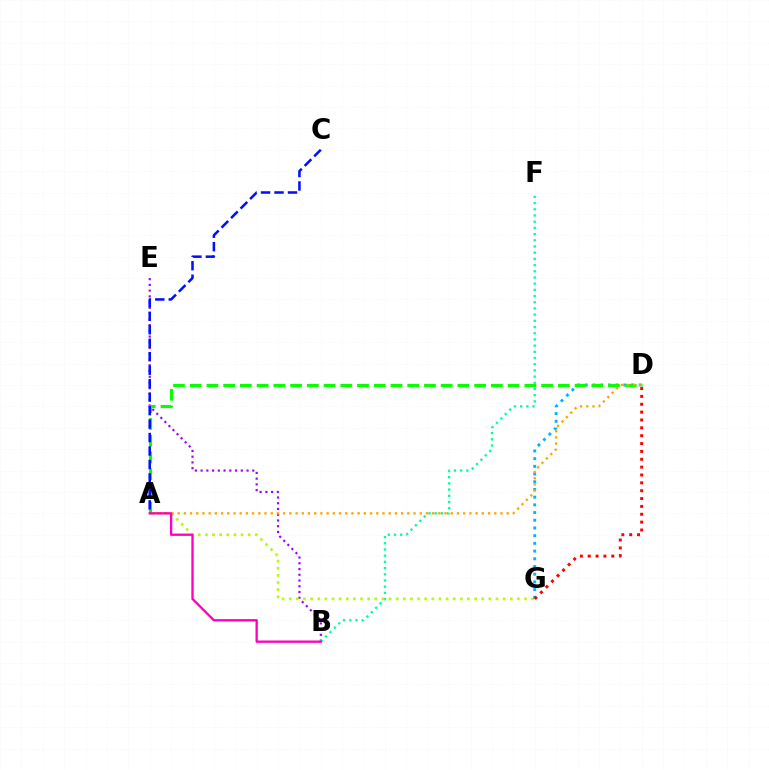{('B', 'E'): [{'color': '#9b00ff', 'line_style': 'dotted', 'thickness': 1.56}], ('B', 'F'): [{'color': '#00ff9d', 'line_style': 'dotted', 'thickness': 1.68}], ('A', 'G'): [{'color': '#b3ff00', 'line_style': 'dotted', 'thickness': 1.94}], ('D', 'G'): [{'color': '#00b5ff', 'line_style': 'dotted', 'thickness': 2.09}, {'color': '#ff0000', 'line_style': 'dotted', 'thickness': 2.13}], ('A', 'D'): [{'color': '#08ff00', 'line_style': 'dashed', 'thickness': 2.27}, {'color': '#ffa500', 'line_style': 'dotted', 'thickness': 1.69}], ('A', 'C'): [{'color': '#0010ff', 'line_style': 'dashed', 'thickness': 1.83}], ('A', 'B'): [{'color': '#ff00bd', 'line_style': 'solid', 'thickness': 1.67}]}